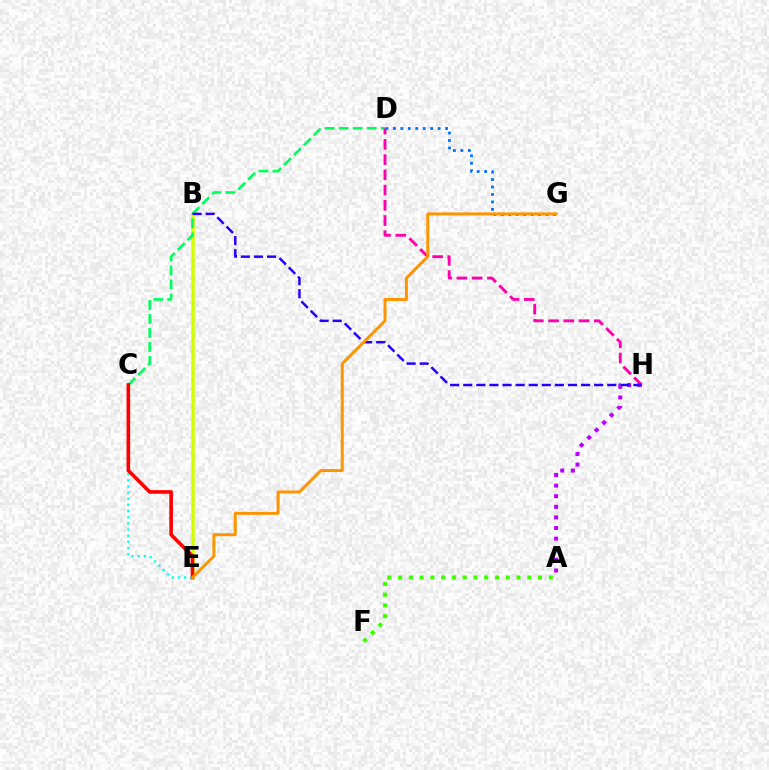{('A', 'F'): [{'color': '#3dff00', 'line_style': 'dotted', 'thickness': 2.92}], ('B', 'E'): [{'color': '#d1ff00', 'line_style': 'solid', 'thickness': 2.53}], ('C', 'D'): [{'color': '#00ff5c', 'line_style': 'dashed', 'thickness': 1.9}], ('A', 'H'): [{'color': '#b900ff', 'line_style': 'dotted', 'thickness': 2.88}], ('D', 'H'): [{'color': '#ff00ac', 'line_style': 'dashed', 'thickness': 2.07}], ('C', 'E'): [{'color': '#00fff6', 'line_style': 'dotted', 'thickness': 1.67}, {'color': '#ff0000', 'line_style': 'solid', 'thickness': 2.6}], ('B', 'H'): [{'color': '#2500ff', 'line_style': 'dashed', 'thickness': 1.78}], ('D', 'G'): [{'color': '#0074ff', 'line_style': 'dotted', 'thickness': 2.03}], ('E', 'G'): [{'color': '#ff9400', 'line_style': 'solid', 'thickness': 2.13}]}